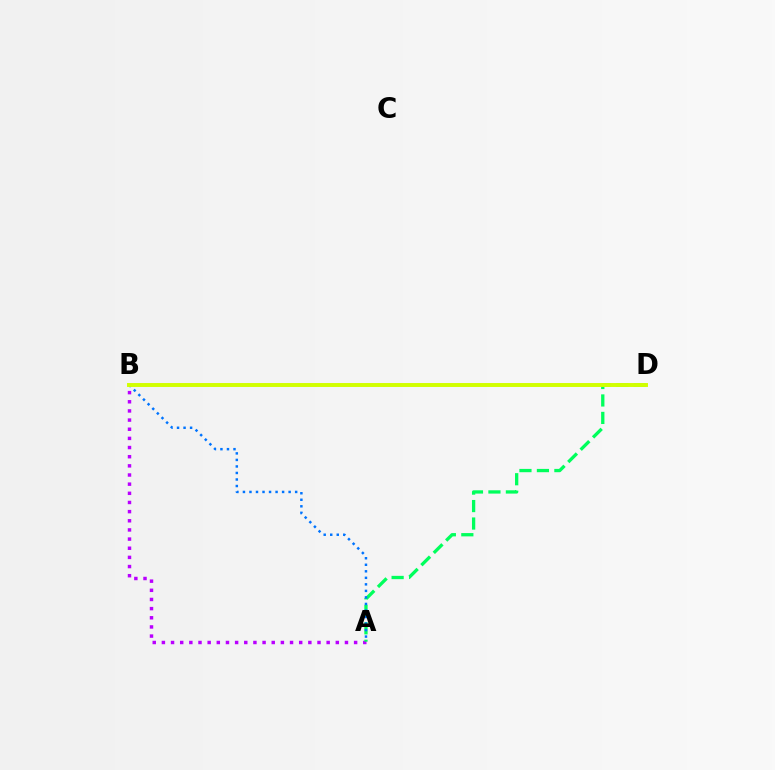{('A', 'B'): [{'color': '#b900ff', 'line_style': 'dotted', 'thickness': 2.49}, {'color': '#0074ff', 'line_style': 'dotted', 'thickness': 1.77}], ('B', 'D'): [{'color': '#ff0000', 'line_style': 'dotted', 'thickness': 1.54}, {'color': '#d1ff00', 'line_style': 'solid', 'thickness': 2.83}], ('A', 'D'): [{'color': '#00ff5c', 'line_style': 'dashed', 'thickness': 2.37}]}